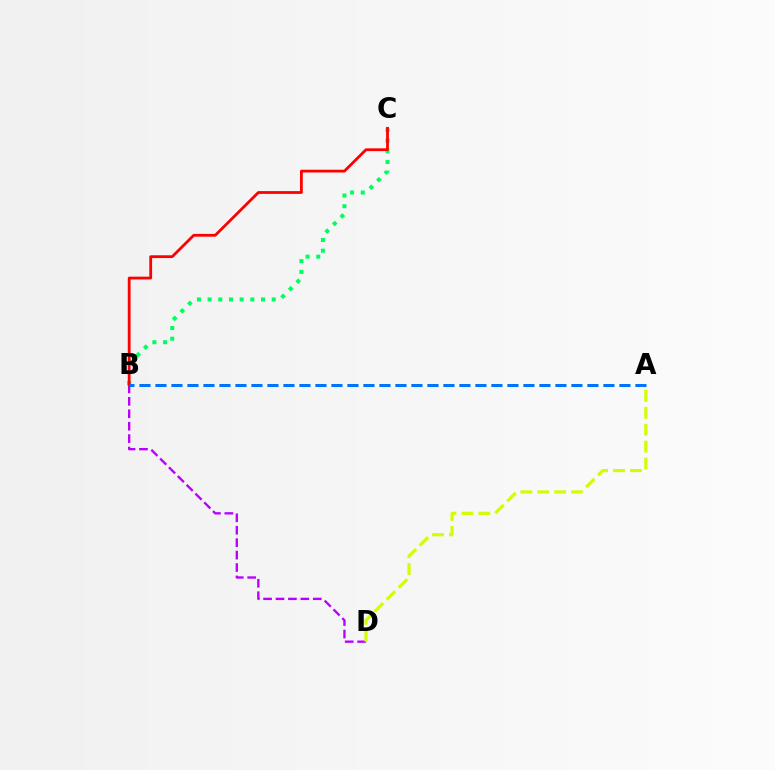{('B', 'D'): [{'color': '#b900ff', 'line_style': 'dashed', 'thickness': 1.69}], ('B', 'C'): [{'color': '#00ff5c', 'line_style': 'dotted', 'thickness': 2.9}, {'color': '#ff0000', 'line_style': 'solid', 'thickness': 2.01}], ('A', 'D'): [{'color': '#d1ff00', 'line_style': 'dashed', 'thickness': 2.3}], ('A', 'B'): [{'color': '#0074ff', 'line_style': 'dashed', 'thickness': 2.17}]}